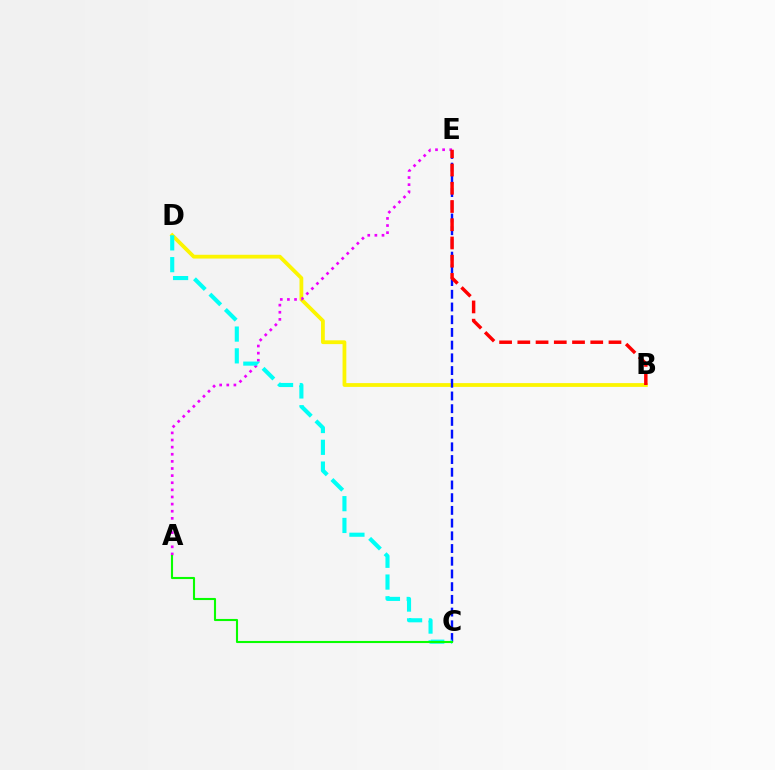{('B', 'D'): [{'color': '#fcf500', 'line_style': 'solid', 'thickness': 2.73}], ('A', 'E'): [{'color': '#ee00ff', 'line_style': 'dotted', 'thickness': 1.93}], ('C', 'E'): [{'color': '#0010ff', 'line_style': 'dashed', 'thickness': 1.73}], ('C', 'D'): [{'color': '#00fff6', 'line_style': 'dashed', 'thickness': 2.96}], ('B', 'E'): [{'color': '#ff0000', 'line_style': 'dashed', 'thickness': 2.48}], ('A', 'C'): [{'color': '#08ff00', 'line_style': 'solid', 'thickness': 1.52}]}